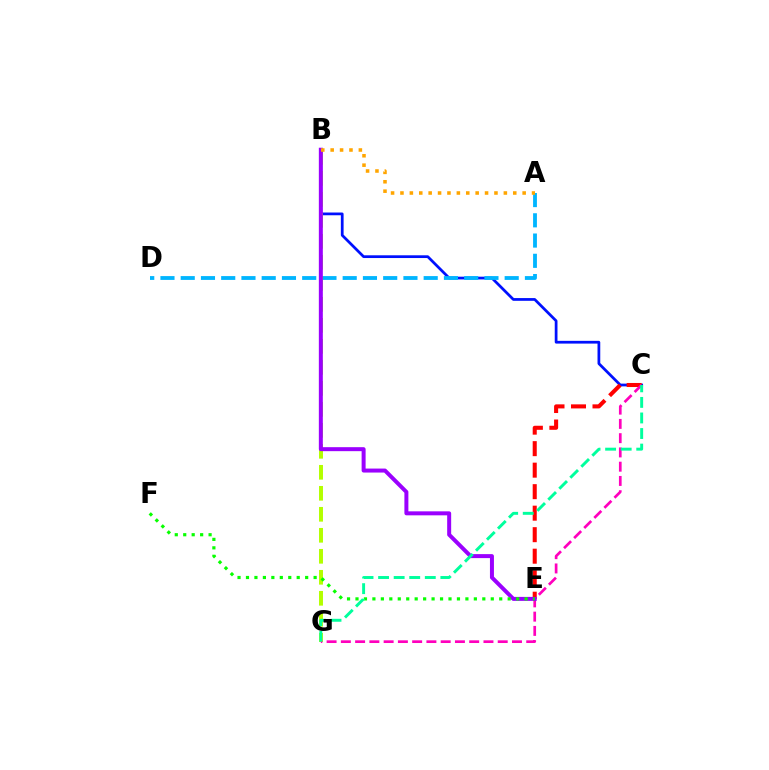{('B', 'C'): [{'color': '#0010ff', 'line_style': 'solid', 'thickness': 1.98}], ('C', 'E'): [{'color': '#ff0000', 'line_style': 'dashed', 'thickness': 2.92}], ('A', 'D'): [{'color': '#00b5ff', 'line_style': 'dashed', 'thickness': 2.75}], ('B', 'G'): [{'color': '#b3ff00', 'line_style': 'dashed', 'thickness': 2.85}], ('C', 'G'): [{'color': '#ff00bd', 'line_style': 'dashed', 'thickness': 1.94}, {'color': '#00ff9d', 'line_style': 'dashed', 'thickness': 2.11}], ('B', 'E'): [{'color': '#9b00ff', 'line_style': 'solid', 'thickness': 2.87}], ('A', 'B'): [{'color': '#ffa500', 'line_style': 'dotted', 'thickness': 2.55}], ('E', 'F'): [{'color': '#08ff00', 'line_style': 'dotted', 'thickness': 2.3}]}